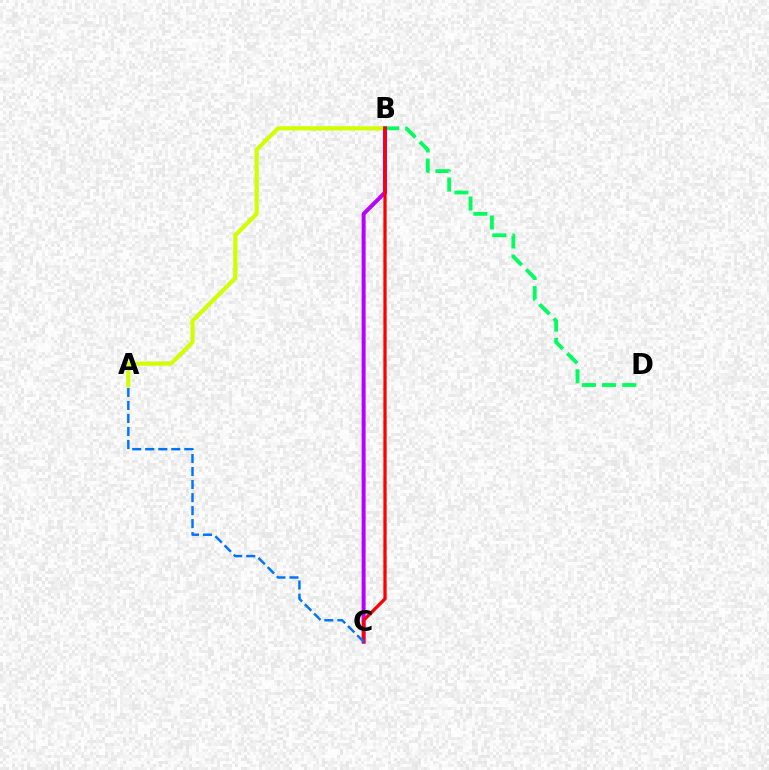{('B', 'D'): [{'color': '#00ff5c', 'line_style': 'dashed', 'thickness': 2.74}], ('A', 'B'): [{'color': '#d1ff00', 'line_style': 'solid', 'thickness': 3.0}], ('B', 'C'): [{'color': '#b900ff', 'line_style': 'solid', 'thickness': 2.88}, {'color': '#ff0000', 'line_style': 'solid', 'thickness': 2.35}], ('A', 'C'): [{'color': '#0074ff', 'line_style': 'dashed', 'thickness': 1.77}]}